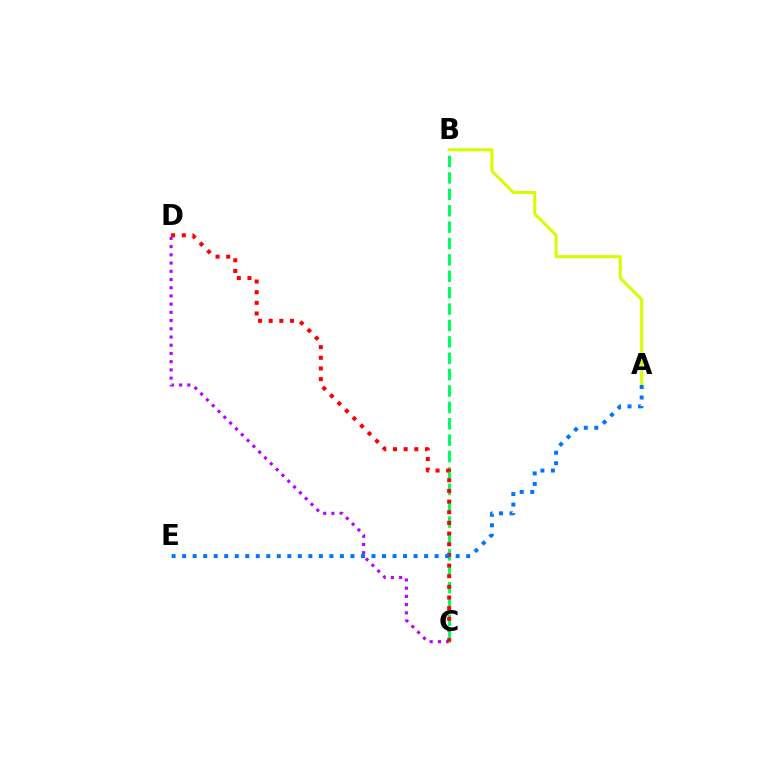{('C', 'D'): [{'color': '#b900ff', 'line_style': 'dotted', 'thickness': 2.23}, {'color': '#ff0000', 'line_style': 'dotted', 'thickness': 2.9}], ('B', 'C'): [{'color': '#00ff5c', 'line_style': 'dashed', 'thickness': 2.23}], ('A', 'B'): [{'color': '#d1ff00', 'line_style': 'solid', 'thickness': 2.16}], ('A', 'E'): [{'color': '#0074ff', 'line_style': 'dotted', 'thickness': 2.86}]}